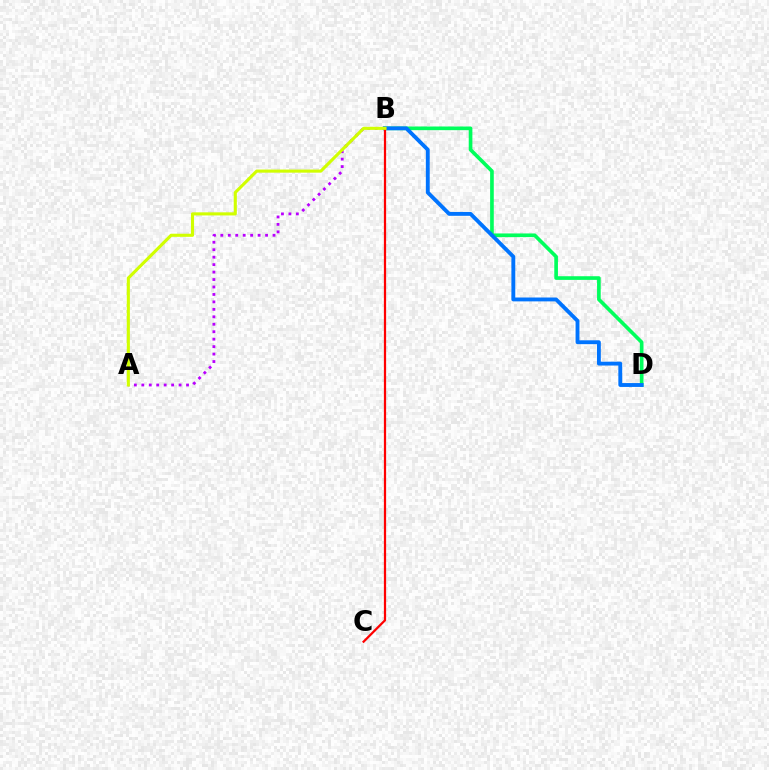{('A', 'B'): [{'color': '#b900ff', 'line_style': 'dotted', 'thickness': 2.03}, {'color': '#d1ff00', 'line_style': 'solid', 'thickness': 2.23}], ('B', 'D'): [{'color': '#00ff5c', 'line_style': 'solid', 'thickness': 2.63}, {'color': '#0074ff', 'line_style': 'solid', 'thickness': 2.78}], ('B', 'C'): [{'color': '#ff0000', 'line_style': 'solid', 'thickness': 1.61}]}